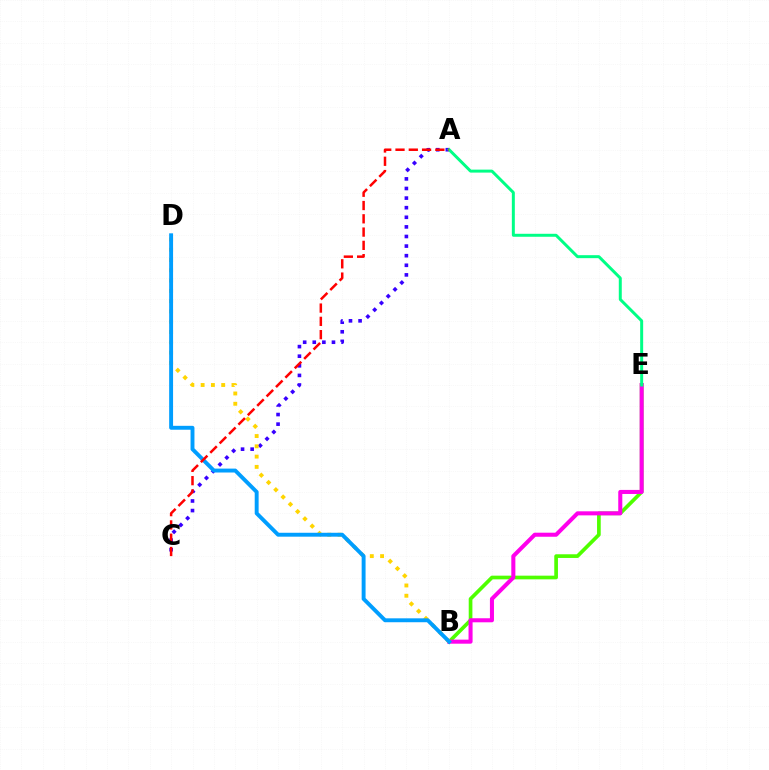{('B', 'E'): [{'color': '#4fff00', 'line_style': 'solid', 'thickness': 2.65}, {'color': '#ff00ed', 'line_style': 'solid', 'thickness': 2.92}], ('A', 'C'): [{'color': '#3700ff', 'line_style': 'dotted', 'thickness': 2.61}, {'color': '#ff0000', 'line_style': 'dashed', 'thickness': 1.8}], ('B', 'D'): [{'color': '#ffd500', 'line_style': 'dotted', 'thickness': 2.79}, {'color': '#009eff', 'line_style': 'solid', 'thickness': 2.81}], ('A', 'E'): [{'color': '#00ff86', 'line_style': 'solid', 'thickness': 2.14}]}